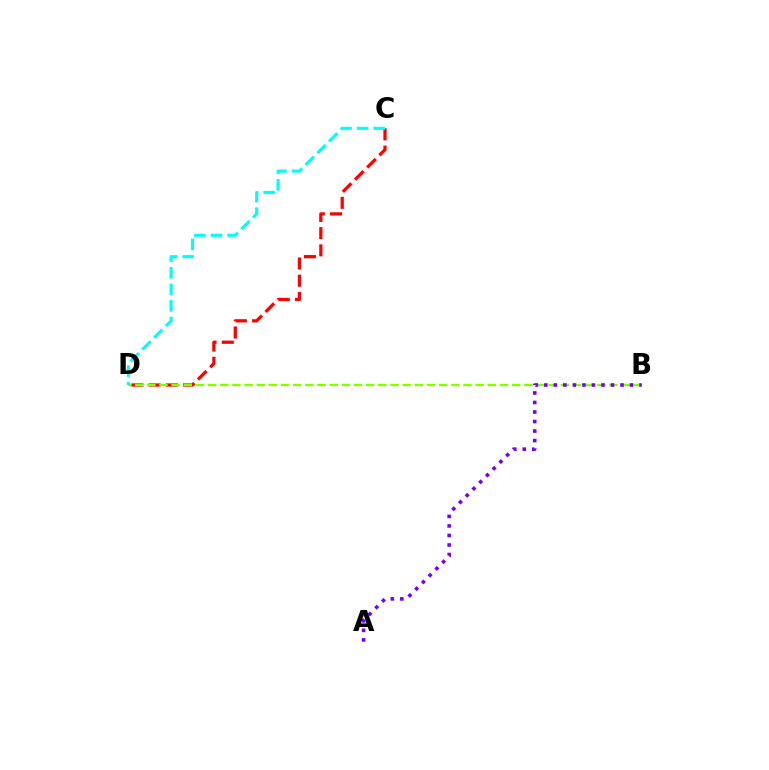{('C', 'D'): [{'color': '#ff0000', 'line_style': 'dashed', 'thickness': 2.34}, {'color': '#00fff6', 'line_style': 'dashed', 'thickness': 2.25}], ('B', 'D'): [{'color': '#84ff00', 'line_style': 'dashed', 'thickness': 1.65}], ('A', 'B'): [{'color': '#7200ff', 'line_style': 'dotted', 'thickness': 2.59}]}